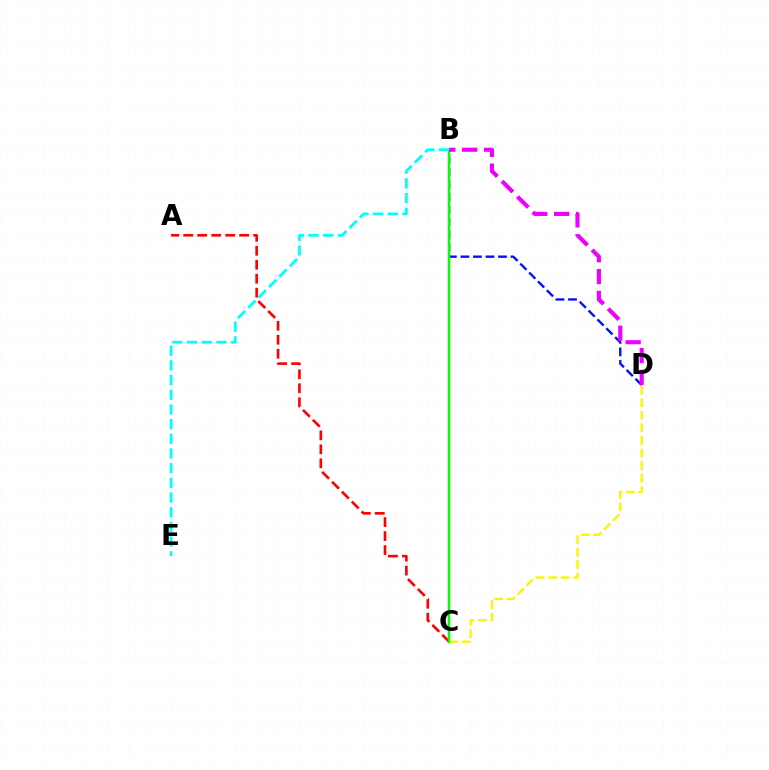{('C', 'D'): [{'color': '#fcf500', 'line_style': 'dashed', 'thickness': 1.71}], ('A', 'C'): [{'color': '#ff0000', 'line_style': 'dashed', 'thickness': 1.9}], ('B', 'D'): [{'color': '#0010ff', 'line_style': 'dashed', 'thickness': 1.7}, {'color': '#ee00ff', 'line_style': 'dashed', 'thickness': 2.97}], ('B', 'C'): [{'color': '#08ff00', 'line_style': 'solid', 'thickness': 1.8}], ('B', 'E'): [{'color': '#00fff6', 'line_style': 'dashed', 'thickness': 2.0}]}